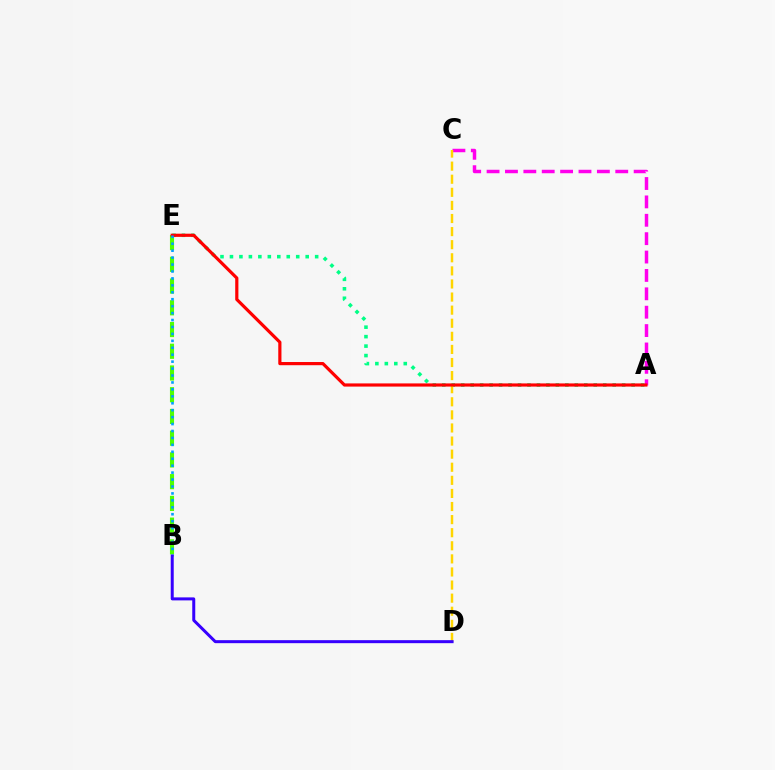{('A', 'C'): [{'color': '#ff00ed', 'line_style': 'dashed', 'thickness': 2.5}], ('A', 'E'): [{'color': '#00ff86', 'line_style': 'dotted', 'thickness': 2.57}, {'color': '#ff0000', 'line_style': 'solid', 'thickness': 2.29}], ('B', 'E'): [{'color': '#4fff00', 'line_style': 'dashed', 'thickness': 2.95}, {'color': '#009eff', 'line_style': 'dotted', 'thickness': 1.88}], ('C', 'D'): [{'color': '#ffd500', 'line_style': 'dashed', 'thickness': 1.78}], ('B', 'D'): [{'color': '#3700ff', 'line_style': 'solid', 'thickness': 2.16}]}